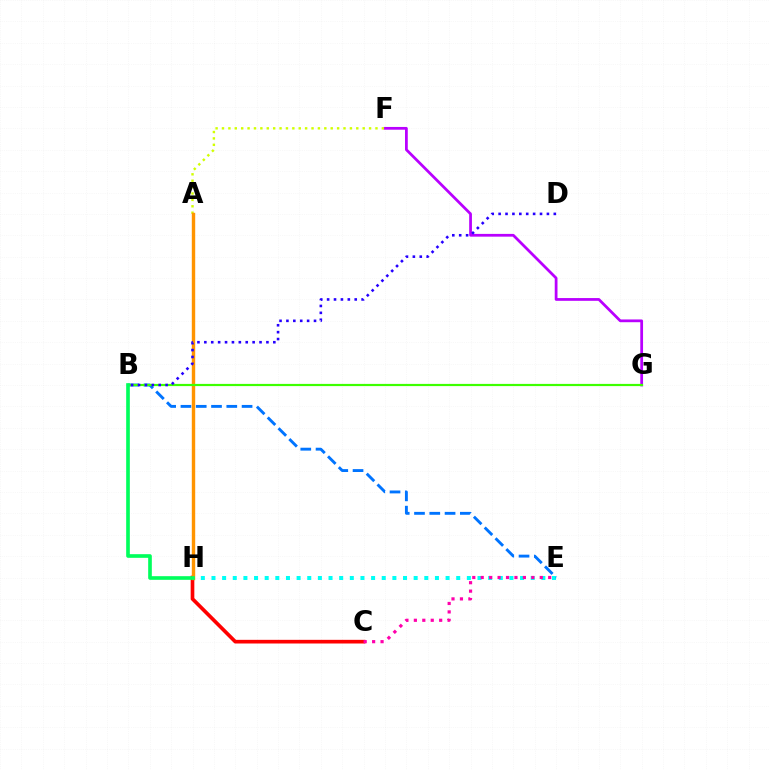{('F', 'G'): [{'color': '#b900ff', 'line_style': 'solid', 'thickness': 1.99}], ('E', 'H'): [{'color': '#00fff6', 'line_style': 'dotted', 'thickness': 2.89}], ('C', 'H'): [{'color': '#ff0000', 'line_style': 'solid', 'thickness': 2.64}], ('B', 'E'): [{'color': '#0074ff', 'line_style': 'dashed', 'thickness': 2.08}], ('C', 'E'): [{'color': '#ff00ac', 'line_style': 'dotted', 'thickness': 2.29}], ('A', 'F'): [{'color': '#d1ff00', 'line_style': 'dotted', 'thickness': 1.74}], ('A', 'H'): [{'color': '#ff9400', 'line_style': 'solid', 'thickness': 2.45}], ('B', 'G'): [{'color': '#3dff00', 'line_style': 'solid', 'thickness': 1.58}], ('B', 'H'): [{'color': '#00ff5c', 'line_style': 'solid', 'thickness': 2.63}], ('B', 'D'): [{'color': '#2500ff', 'line_style': 'dotted', 'thickness': 1.87}]}